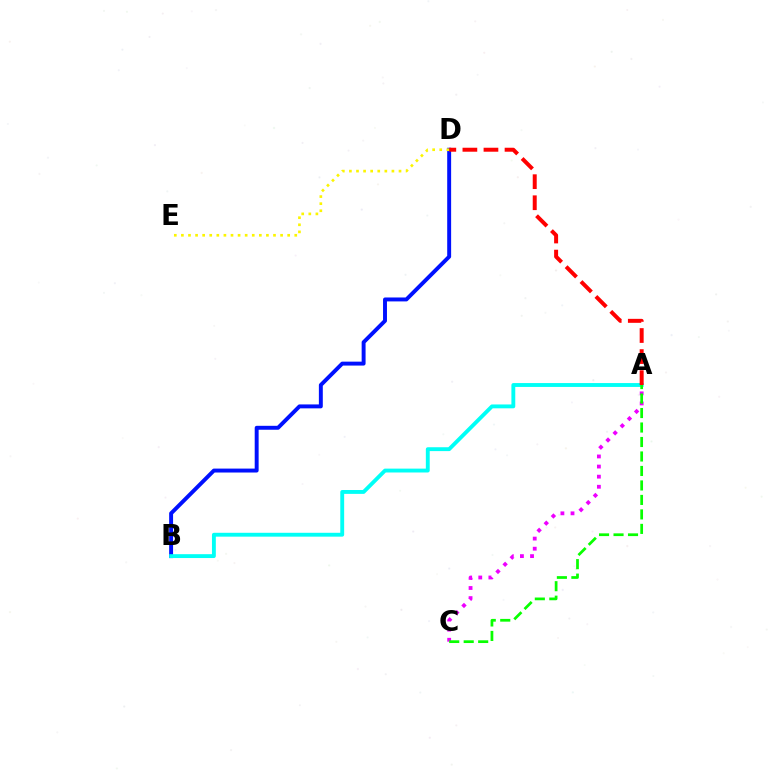{('A', 'C'): [{'color': '#ee00ff', 'line_style': 'dotted', 'thickness': 2.75}, {'color': '#08ff00', 'line_style': 'dashed', 'thickness': 1.97}], ('B', 'D'): [{'color': '#0010ff', 'line_style': 'solid', 'thickness': 2.83}], ('A', 'B'): [{'color': '#00fff6', 'line_style': 'solid', 'thickness': 2.78}], ('A', 'D'): [{'color': '#ff0000', 'line_style': 'dashed', 'thickness': 2.86}], ('D', 'E'): [{'color': '#fcf500', 'line_style': 'dotted', 'thickness': 1.93}]}